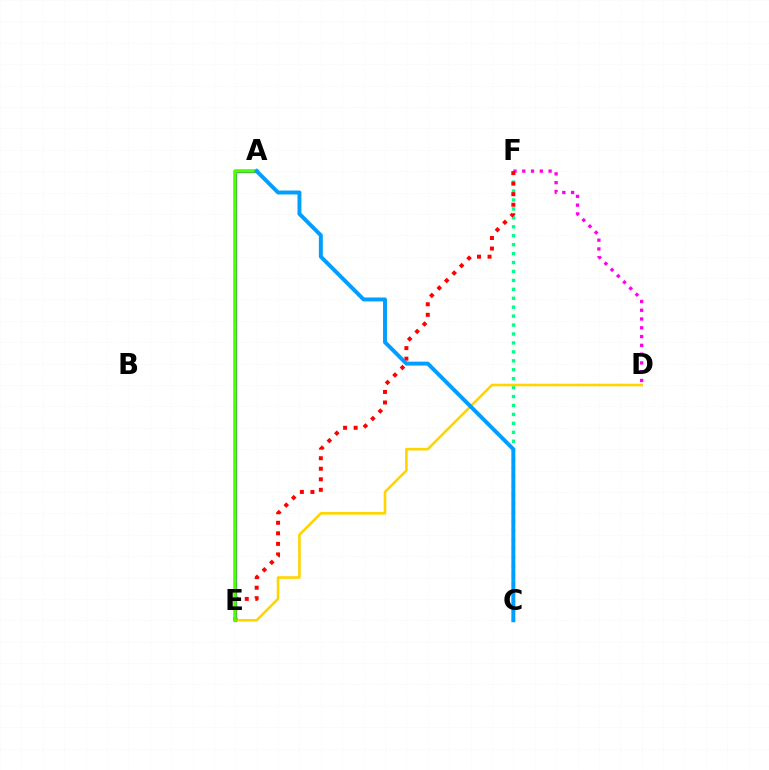{('A', 'E'): [{'color': '#3700ff', 'line_style': 'solid', 'thickness': 2.31}, {'color': '#4fff00', 'line_style': 'solid', 'thickness': 2.53}], ('C', 'F'): [{'color': '#00ff86', 'line_style': 'dotted', 'thickness': 2.43}], ('D', 'E'): [{'color': '#ffd500', 'line_style': 'solid', 'thickness': 1.89}], ('D', 'F'): [{'color': '#ff00ed', 'line_style': 'dotted', 'thickness': 2.38}], ('E', 'F'): [{'color': '#ff0000', 'line_style': 'dotted', 'thickness': 2.86}], ('A', 'C'): [{'color': '#009eff', 'line_style': 'solid', 'thickness': 2.83}]}